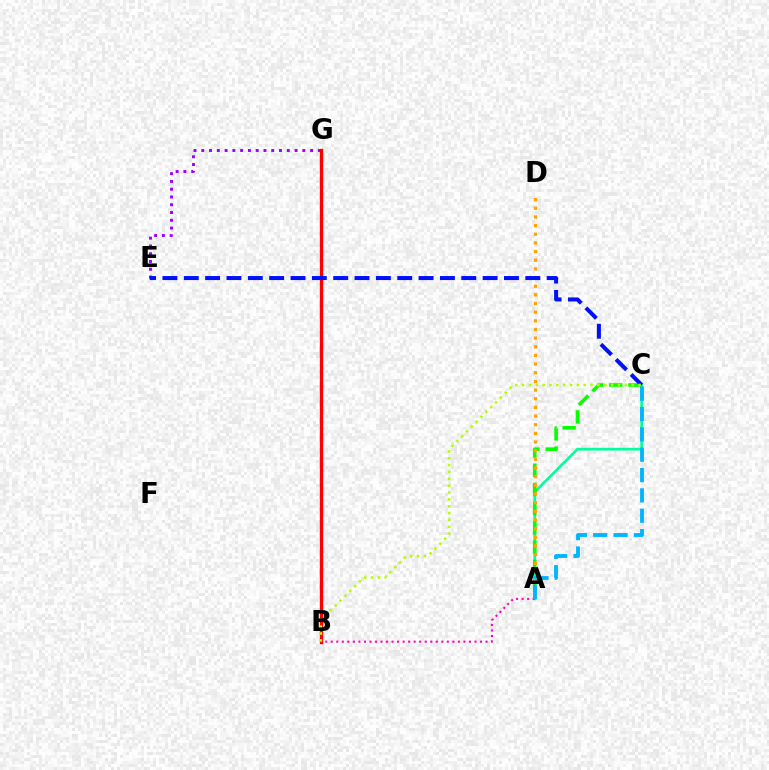{('E', 'G'): [{'color': '#9b00ff', 'line_style': 'dotted', 'thickness': 2.11}], ('B', 'G'): [{'color': '#ff0000', 'line_style': 'solid', 'thickness': 2.42}], ('A', 'C'): [{'color': '#00ff9d', 'line_style': 'solid', 'thickness': 1.94}, {'color': '#08ff00', 'line_style': 'dashed', 'thickness': 2.61}, {'color': '#00b5ff', 'line_style': 'dashed', 'thickness': 2.76}], ('A', 'D'): [{'color': '#ffa500', 'line_style': 'dotted', 'thickness': 2.35}], ('A', 'B'): [{'color': '#ff00bd', 'line_style': 'dotted', 'thickness': 1.5}], ('C', 'E'): [{'color': '#0010ff', 'line_style': 'dashed', 'thickness': 2.9}], ('B', 'C'): [{'color': '#b3ff00', 'line_style': 'dotted', 'thickness': 1.86}]}